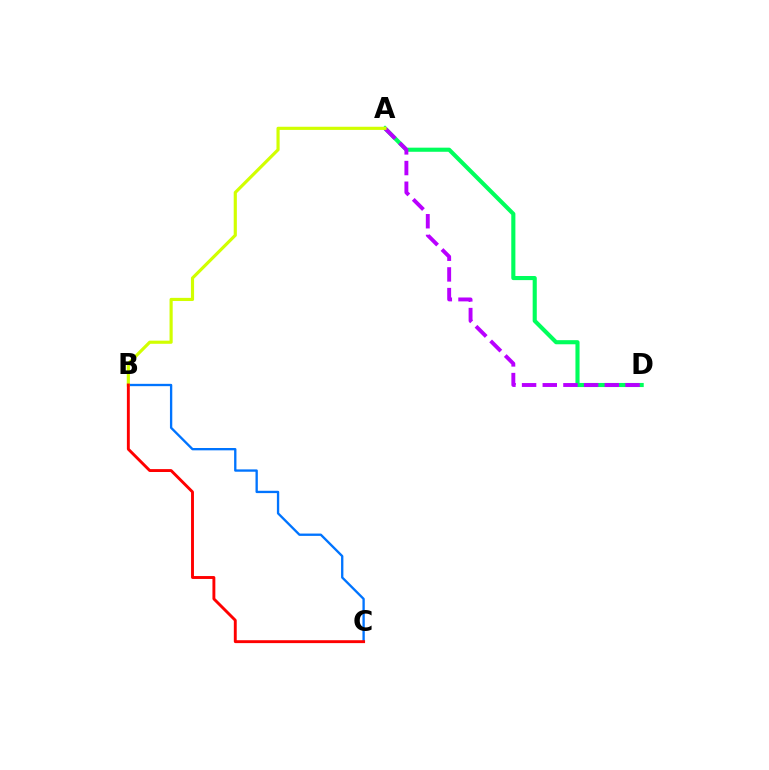{('A', 'D'): [{'color': '#00ff5c', 'line_style': 'solid', 'thickness': 2.96}, {'color': '#b900ff', 'line_style': 'dashed', 'thickness': 2.81}], ('B', 'C'): [{'color': '#0074ff', 'line_style': 'solid', 'thickness': 1.68}, {'color': '#ff0000', 'line_style': 'solid', 'thickness': 2.09}], ('A', 'B'): [{'color': '#d1ff00', 'line_style': 'solid', 'thickness': 2.27}]}